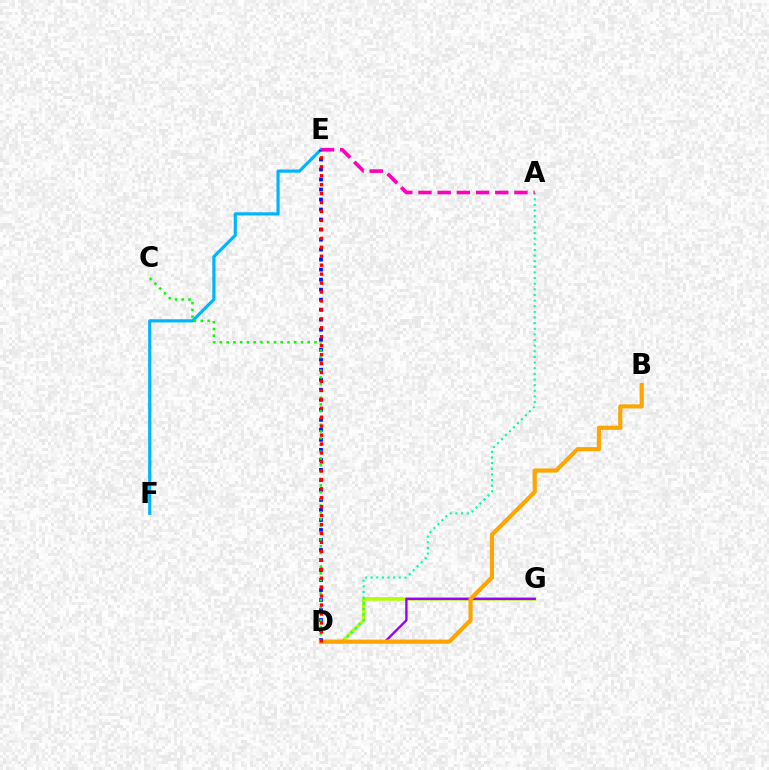{('E', 'F'): [{'color': '#00b5ff', 'line_style': 'solid', 'thickness': 2.28}], ('D', 'E'): [{'color': '#0010ff', 'line_style': 'dotted', 'thickness': 2.72}, {'color': '#ff0000', 'line_style': 'dotted', 'thickness': 2.43}], ('D', 'G'): [{'color': '#b3ff00', 'line_style': 'solid', 'thickness': 2.57}, {'color': '#9b00ff', 'line_style': 'solid', 'thickness': 1.71}], ('A', 'D'): [{'color': '#00ff9d', 'line_style': 'dotted', 'thickness': 1.53}], ('A', 'E'): [{'color': '#ff00bd', 'line_style': 'dashed', 'thickness': 2.61}], ('B', 'D'): [{'color': '#ffa500', 'line_style': 'solid', 'thickness': 3.0}], ('C', 'D'): [{'color': '#08ff00', 'line_style': 'dotted', 'thickness': 1.83}]}